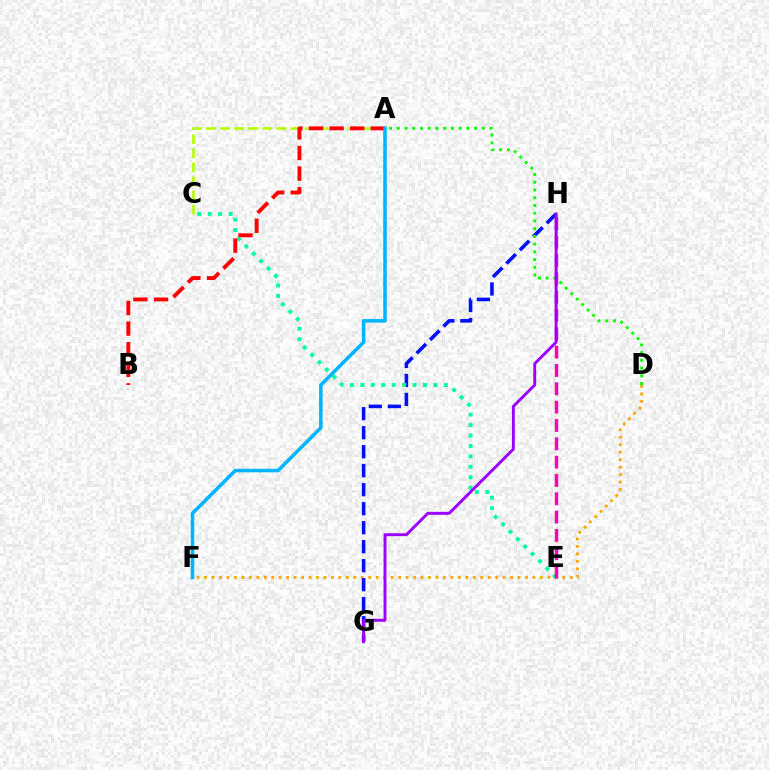{('D', 'F'): [{'color': '#ffa500', 'line_style': 'dotted', 'thickness': 2.03}], ('G', 'H'): [{'color': '#0010ff', 'line_style': 'dashed', 'thickness': 2.58}, {'color': '#9b00ff', 'line_style': 'solid', 'thickness': 2.1}], ('A', 'D'): [{'color': '#08ff00', 'line_style': 'dotted', 'thickness': 2.1}], ('A', 'C'): [{'color': '#b3ff00', 'line_style': 'dashed', 'thickness': 1.91}], ('C', 'E'): [{'color': '#00ff9d', 'line_style': 'dotted', 'thickness': 2.84}], ('A', 'B'): [{'color': '#ff0000', 'line_style': 'dashed', 'thickness': 2.8}], ('E', 'H'): [{'color': '#ff00bd', 'line_style': 'dashed', 'thickness': 2.49}], ('A', 'F'): [{'color': '#00b5ff', 'line_style': 'solid', 'thickness': 2.55}]}